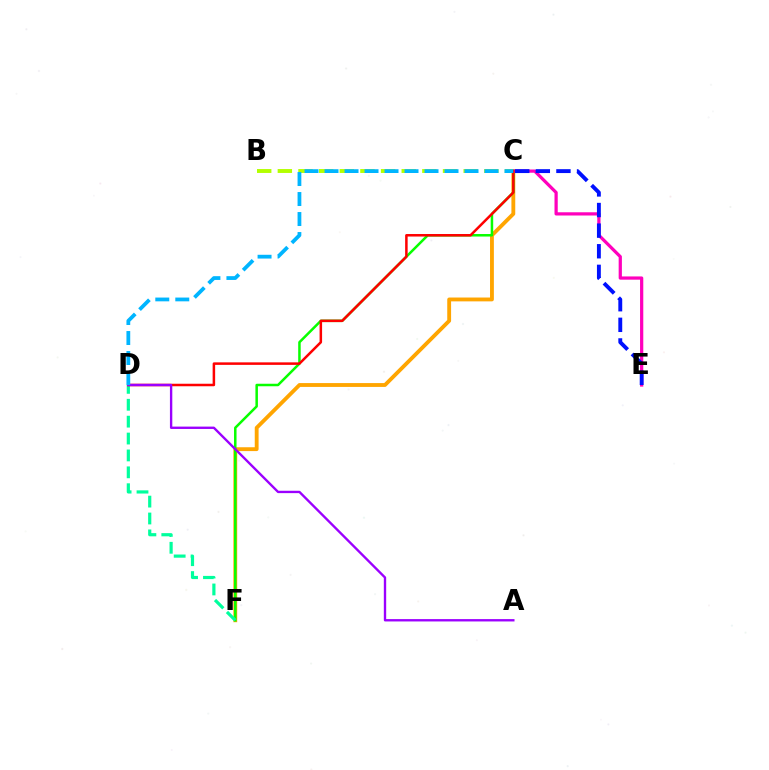{('C', 'F'): [{'color': '#ffa500', 'line_style': 'solid', 'thickness': 2.77}, {'color': '#08ff00', 'line_style': 'solid', 'thickness': 1.81}], ('C', 'E'): [{'color': '#ff00bd', 'line_style': 'solid', 'thickness': 2.33}, {'color': '#0010ff', 'line_style': 'dashed', 'thickness': 2.8}], ('D', 'F'): [{'color': '#00ff9d', 'line_style': 'dashed', 'thickness': 2.29}], ('C', 'D'): [{'color': '#ff0000', 'line_style': 'solid', 'thickness': 1.81}, {'color': '#00b5ff', 'line_style': 'dashed', 'thickness': 2.72}], ('B', 'C'): [{'color': '#b3ff00', 'line_style': 'dashed', 'thickness': 2.8}], ('A', 'D'): [{'color': '#9b00ff', 'line_style': 'solid', 'thickness': 1.7}]}